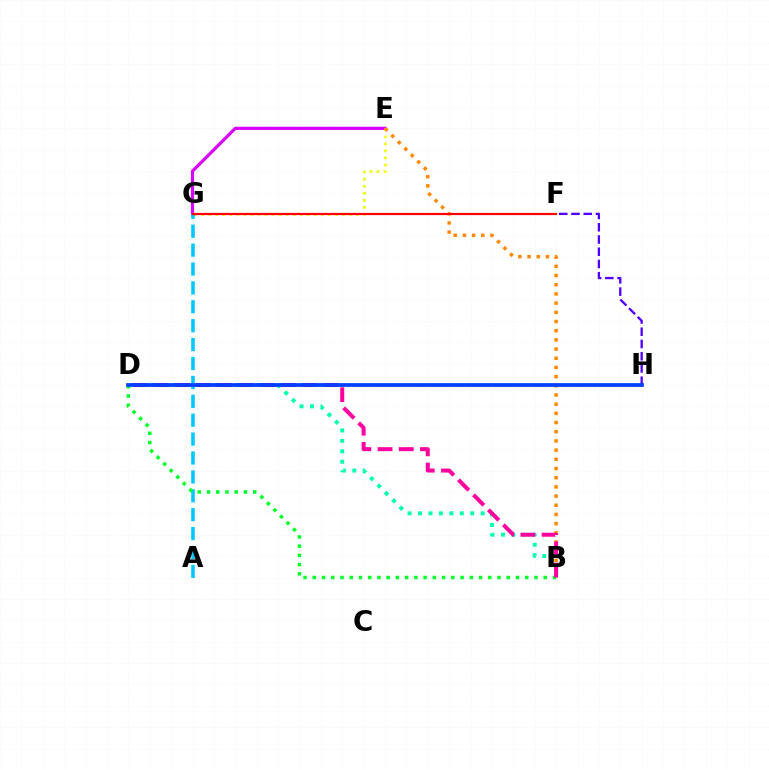{('B', 'D'): [{'color': '#00ffaf', 'line_style': 'dotted', 'thickness': 2.84}, {'color': '#00ff27', 'line_style': 'dotted', 'thickness': 2.51}, {'color': '#ff00a0', 'line_style': 'dashed', 'thickness': 2.88}], ('D', 'H'): [{'color': '#66ff00', 'line_style': 'dotted', 'thickness': 1.81}, {'color': '#003fff', 'line_style': 'solid', 'thickness': 2.69}], ('E', 'G'): [{'color': '#d600ff', 'line_style': 'solid', 'thickness': 2.29}, {'color': '#eeff00', 'line_style': 'dotted', 'thickness': 1.91}], ('B', 'E'): [{'color': '#ff8800', 'line_style': 'dotted', 'thickness': 2.5}], ('A', 'G'): [{'color': '#00c7ff', 'line_style': 'dashed', 'thickness': 2.57}], ('F', 'H'): [{'color': '#4f00ff', 'line_style': 'dashed', 'thickness': 1.66}], ('F', 'G'): [{'color': '#ff0000', 'line_style': 'solid', 'thickness': 1.59}]}